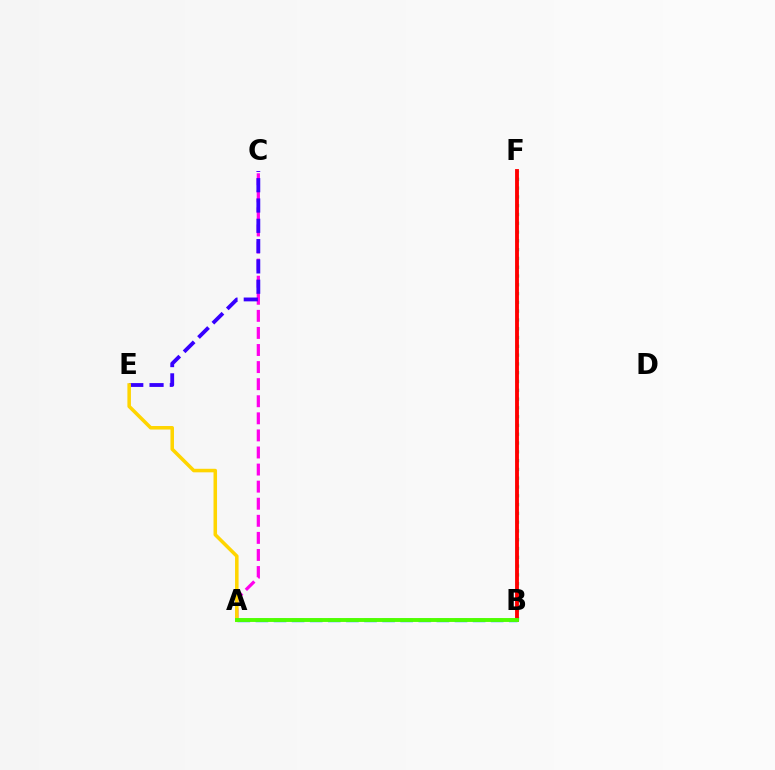{('B', 'F'): [{'color': '#00ff86', 'line_style': 'dotted', 'thickness': 2.39}, {'color': '#ff0000', 'line_style': 'solid', 'thickness': 2.77}], ('A', 'C'): [{'color': '#ff00ed', 'line_style': 'dashed', 'thickness': 2.32}], ('C', 'E'): [{'color': '#3700ff', 'line_style': 'dashed', 'thickness': 2.76}], ('A', 'B'): [{'color': '#009eff', 'line_style': 'dashed', 'thickness': 2.46}, {'color': '#4fff00', 'line_style': 'solid', 'thickness': 2.81}], ('A', 'E'): [{'color': '#ffd500', 'line_style': 'solid', 'thickness': 2.54}]}